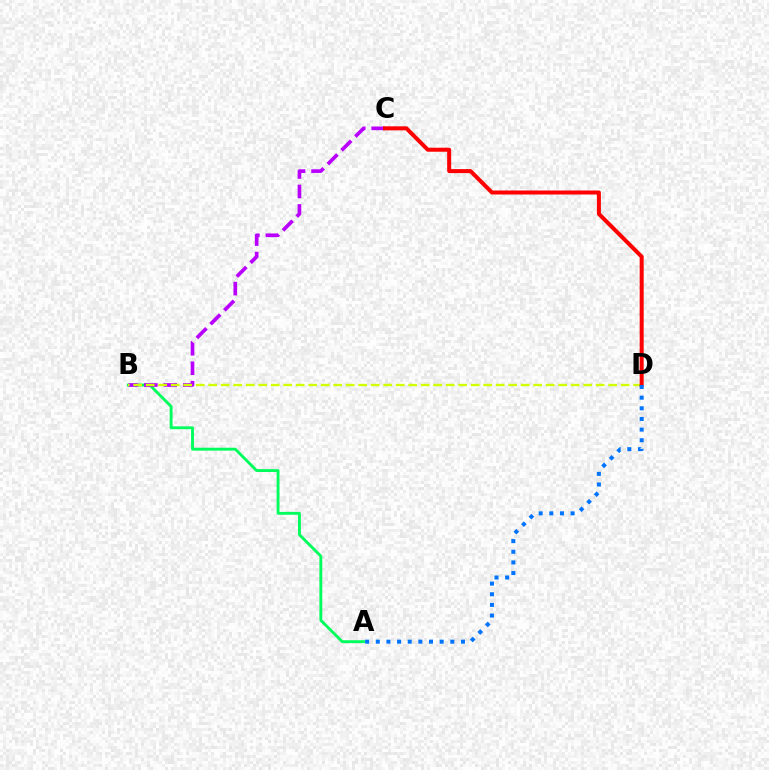{('A', 'B'): [{'color': '#00ff5c', 'line_style': 'solid', 'thickness': 2.07}], ('B', 'C'): [{'color': '#b900ff', 'line_style': 'dashed', 'thickness': 2.64}], ('B', 'D'): [{'color': '#d1ff00', 'line_style': 'dashed', 'thickness': 1.7}], ('C', 'D'): [{'color': '#ff0000', 'line_style': 'solid', 'thickness': 2.89}], ('A', 'D'): [{'color': '#0074ff', 'line_style': 'dotted', 'thickness': 2.89}]}